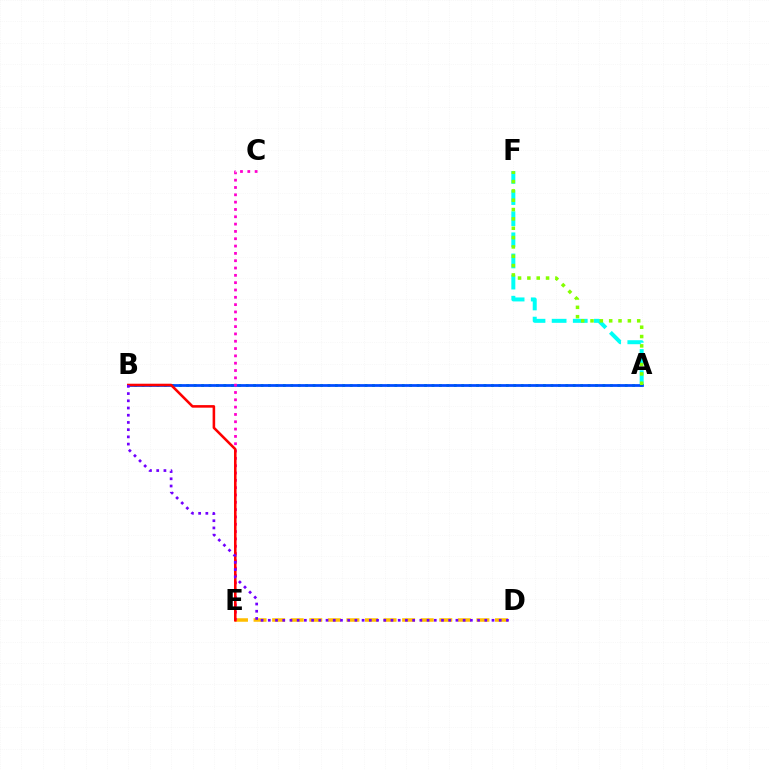{('A', 'F'): [{'color': '#00fff6', 'line_style': 'dashed', 'thickness': 2.87}, {'color': '#84ff00', 'line_style': 'dotted', 'thickness': 2.54}], ('A', 'B'): [{'color': '#00ff39', 'line_style': 'dotted', 'thickness': 2.02}, {'color': '#004bff', 'line_style': 'solid', 'thickness': 1.98}], ('D', 'E'): [{'color': '#ffbd00', 'line_style': 'dashed', 'thickness': 2.52}], ('C', 'E'): [{'color': '#ff00cf', 'line_style': 'dotted', 'thickness': 1.99}], ('B', 'E'): [{'color': '#ff0000', 'line_style': 'solid', 'thickness': 1.85}], ('B', 'D'): [{'color': '#7200ff', 'line_style': 'dotted', 'thickness': 1.96}]}